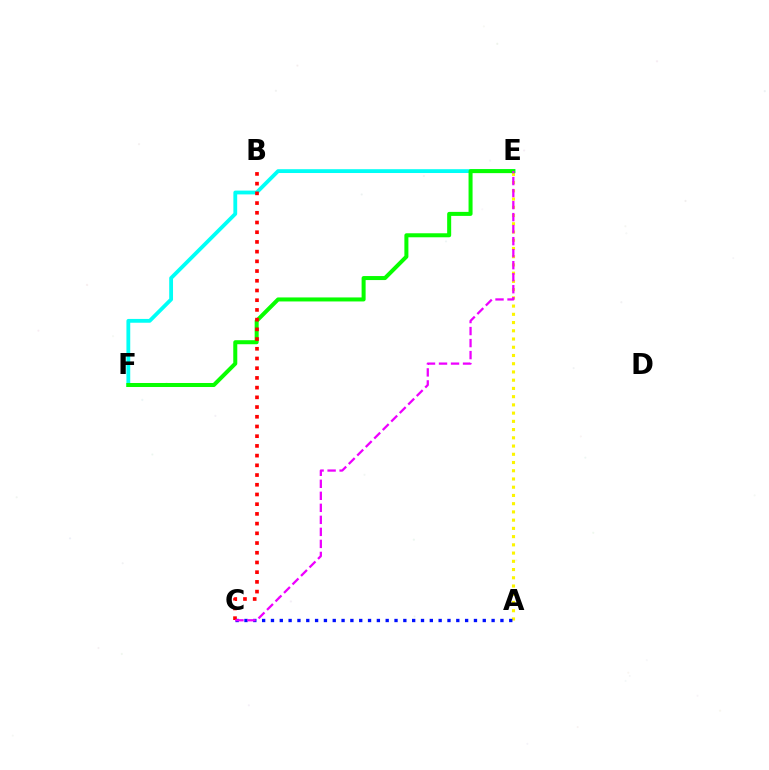{('A', 'E'): [{'color': '#fcf500', 'line_style': 'dotted', 'thickness': 2.24}], ('E', 'F'): [{'color': '#00fff6', 'line_style': 'solid', 'thickness': 2.74}, {'color': '#08ff00', 'line_style': 'solid', 'thickness': 2.89}], ('A', 'C'): [{'color': '#0010ff', 'line_style': 'dotted', 'thickness': 2.4}], ('B', 'C'): [{'color': '#ff0000', 'line_style': 'dotted', 'thickness': 2.64}], ('C', 'E'): [{'color': '#ee00ff', 'line_style': 'dashed', 'thickness': 1.63}]}